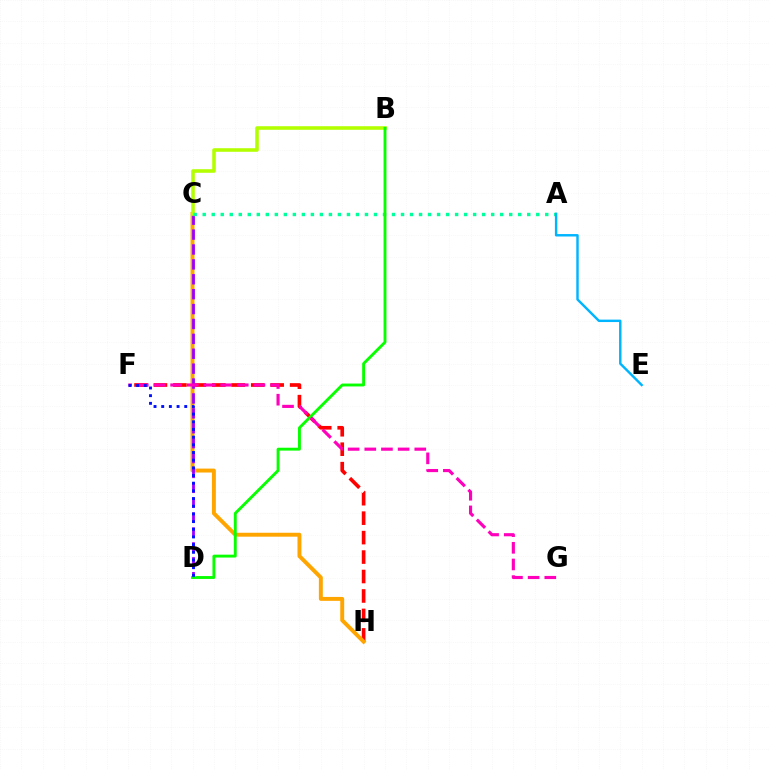{('F', 'H'): [{'color': '#ff0000', 'line_style': 'dashed', 'thickness': 2.64}], ('C', 'H'): [{'color': '#ffa500', 'line_style': 'solid', 'thickness': 2.83}], ('C', 'D'): [{'color': '#9b00ff', 'line_style': 'dashed', 'thickness': 2.02}], ('B', 'C'): [{'color': '#b3ff00', 'line_style': 'solid', 'thickness': 2.57}], ('A', 'C'): [{'color': '#00ff9d', 'line_style': 'dotted', 'thickness': 2.45}], ('B', 'D'): [{'color': '#08ff00', 'line_style': 'solid', 'thickness': 2.08}], ('F', 'G'): [{'color': '#ff00bd', 'line_style': 'dashed', 'thickness': 2.26}], ('A', 'E'): [{'color': '#00b5ff', 'line_style': 'solid', 'thickness': 1.75}], ('D', 'F'): [{'color': '#0010ff', 'line_style': 'dotted', 'thickness': 2.09}]}